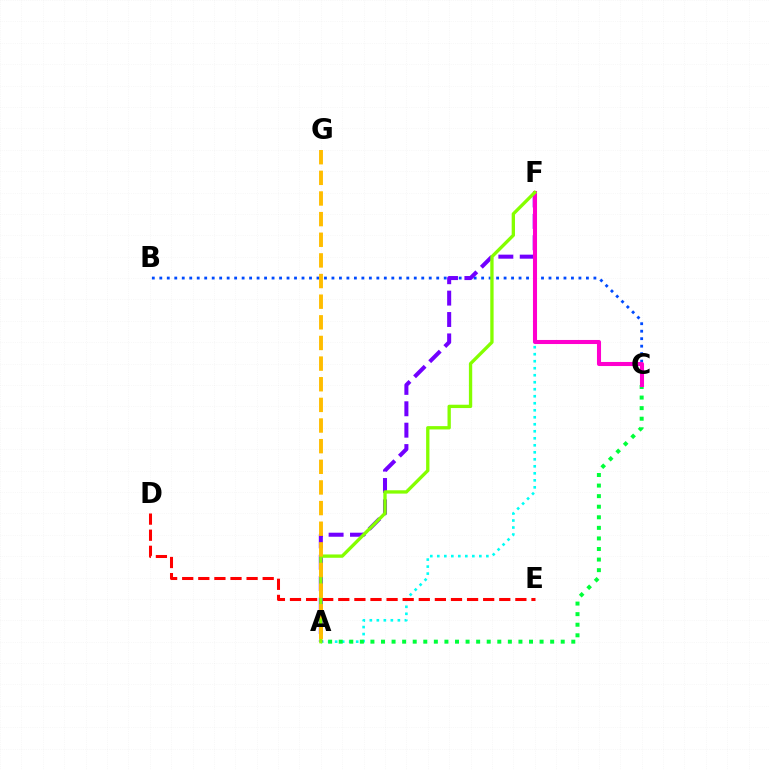{('A', 'F'): [{'color': '#00fff6', 'line_style': 'dotted', 'thickness': 1.9}, {'color': '#7200ff', 'line_style': 'dashed', 'thickness': 2.91}, {'color': '#84ff00', 'line_style': 'solid', 'thickness': 2.39}], ('D', 'E'): [{'color': '#ff0000', 'line_style': 'dashed', 'thickness': 2.19}], ('A', 'C'): [{'color': '#00ff39', 'line_style': 'dotted', 'thickness': 2.87}], ('B', 'C'): [{'color': '#004bff', 'line_style': 'dotted', 'thickness': 2.03}], ('C', 'F'): [{'color': '#ff00cf', 'line_style': 'solid', 'thickness': 2.93}], ('A', 'G'): [{'color': '#ffbd00', 'line_style': 'dashed', 'thickness': 2.8}]}